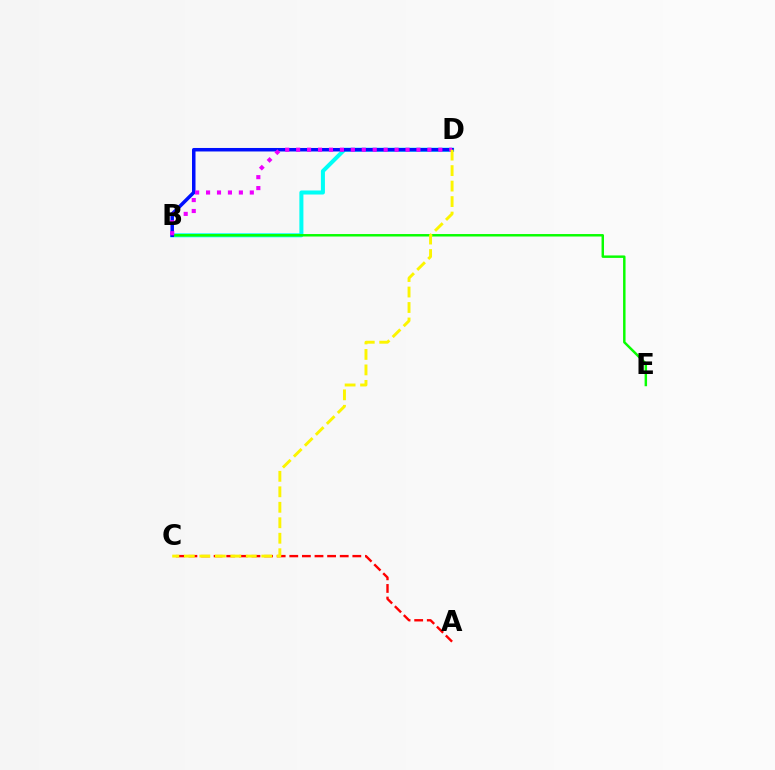{('A', 'C'): [{'color': '#ff0000', 'line_style': 'dashed', 'thickness': 1.71}], ('B', 'D'): [{'color': '#00fff6', 'line_style': 'solid', 'thickness': 2.9}, {'color': '#0010ff', 'line_style': 'solid', 'thickness': 2.52}, {'color': '#ee00ff', 'line_style': 'dotted', 'thickness': 2.97}], ('B', 'E'): [{'color': '#08ff00', 'line_style': 'solid', 'thickness': 1.77}], ('C', 'D'): [{'color': '#fcf500', 'line_style': 'dashed', 'thickness': 2.1}]}